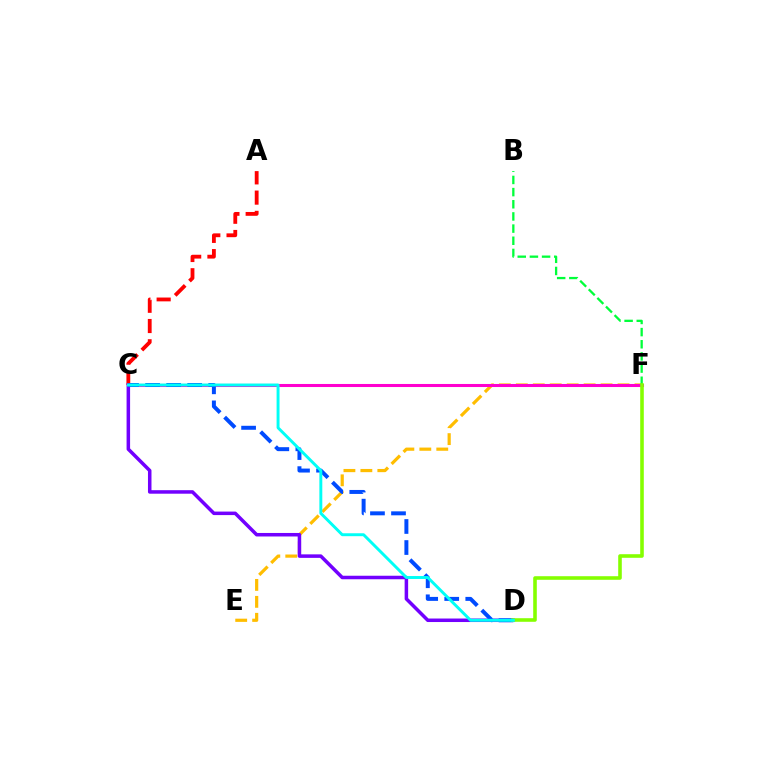{('A', 'C'): [{'color': '#ff0000', 'line_style': 'dashed', 'thickness': 2.75}], ('E', 'F'): [{'color': '#ffbd00', 'line_style': 'dashed', 'thickness': 2.3}], ('C', 'F'): [{'color': '#ff00cf', 'line_style': 'solid', 'thickness': 2.2}], ('B', 'F'): [{'color': '#00ff39', 'line_style': 'dashed', 'thickness': 1.65}], ('C', 'D'): [{'color': '#7200ff', 'line_style': 'solid', 'thickness': 2.53}, {'color': '#004bff', 'line_style': 'dashed', 'thickness': 2.86}, {'color': '#00fff6', 'line_style': 'solid', 'thickness': 2.11}], ('D', 'F'): [{'color': '#84ff00', 'line_style': 'solid', 'thickness': 2.58}]}